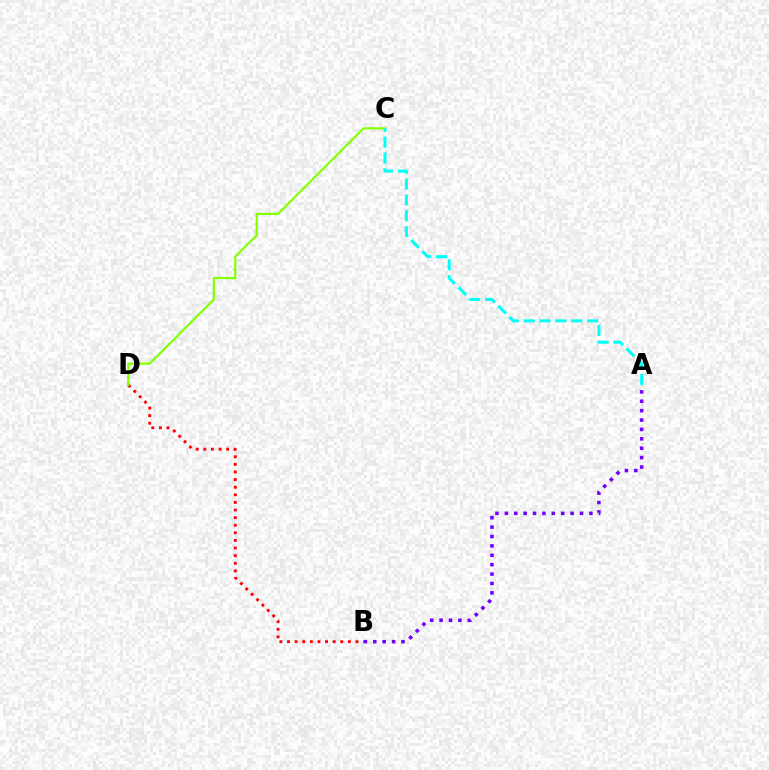{('B', 'D'): [{'color': '#ff0000', 'line_style': 'dotted', 'thickness': 2.07}], ('C', 'D'): [{'color': '#84ff00', 'line_style': 'solid', 'thickness': 1.57}], ('A', 'C'): [{'color': '#00fff6', 'line_style': 'dashed', 'thickness': 2.15}], ('A', 'B'): [{'color': '#7200ff', 'line_style': 'dotted', 'thickness': 2.55}]}